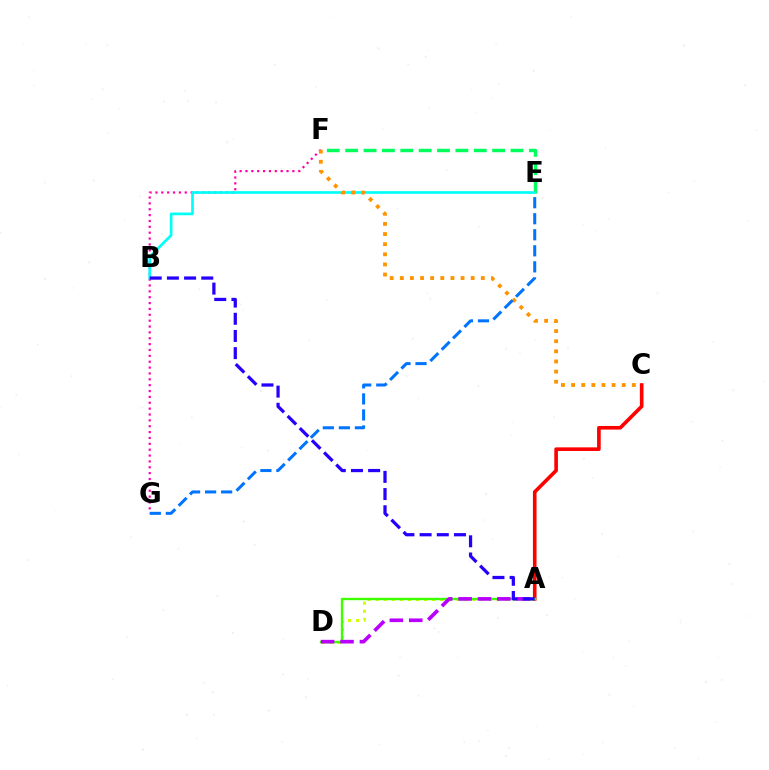{('A', 'D'): [{'color': '#d1ff00', 'line_style': 'dotted', 'thickness': 2.2}, {'color': '#3dff00', 'line_style': 'solid', 'thickness': 1.73}, {'color': '#b900ff', 'line_style': 'dashed', 'thickness': 2.64}], ('E', 'F'): [{'color': '#00ff5c', 'line_style': 'dashed', 'thickness': 2.5}], ('A', 'C'): [{'color': '#ff0000', 'line_style': 'solid', 'thickness': 2.61}], ('F', 'G'): [{'color': '#ff00ac', 'line_style': 'dotted', 'thickness': 1.59}], ('B', 'E'): [{'color': '#00fff6', 'line_style': 'solid', 'thickness': 1.93}], ('C', 'F'): [{'color': '#ff9400', 'line_style': 'dotted', 'thickness': 2.75}], ('A', 'B'): [{'color': '#2500ff', 'line_style': 'dashed', 'thickness': 2.33}], ('E', 'G'): [{'color': '#0074ff', 'line_style': 'dashed', 'thickness': 2.18}]}